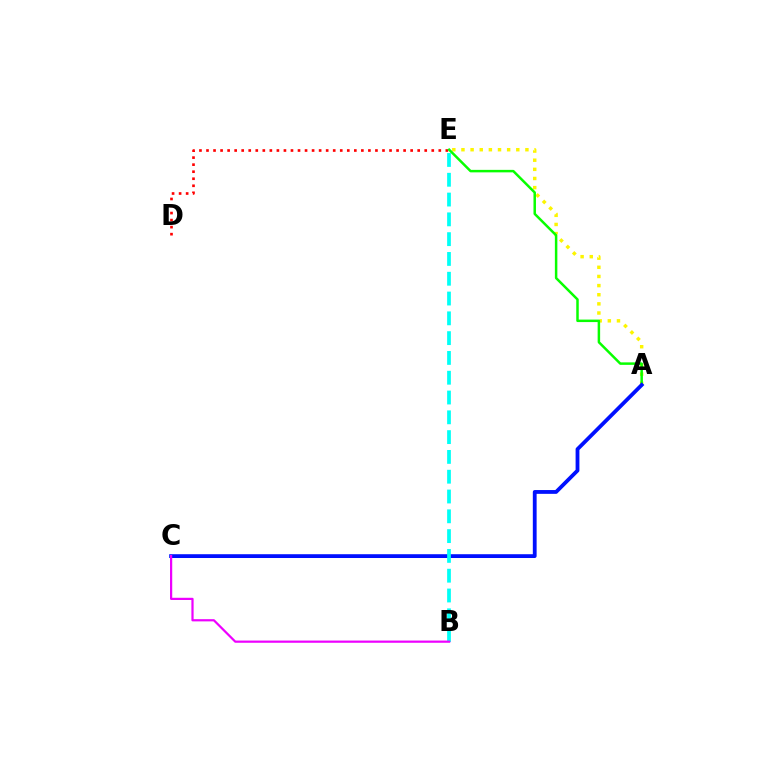{('A', 'E'): [{'color': '#fcf500', 'line_style': 'dotted', 'thickness': 2.48}, {'color': '#08ff00', 'line_style': 'solid', 'thickness': 1.79}], ('D', 'E'): [{'color': '#ff0000', 'line_style': 'dotted', 'thickness': 1.91}], ('A', 'C'): [{'color': '#0010ff', 'line_style': 'solid', 'thickness': 2.74}], ('B', 'E'): [{'color': '#00fff6', 'line_style': 'dashed', 'thickness': 2.69}], ('B', 'C'): [{'color': '#ee00ff', 'line_style': 'solid', 'thickness': 1.59}]}